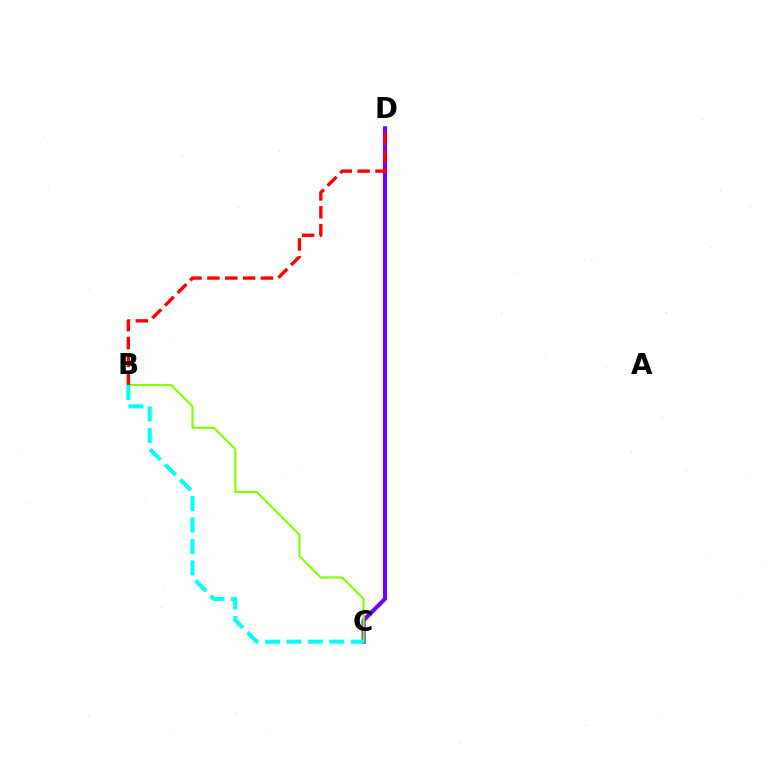{('C', 'D'): [{'color': '#7200ff', 'line_style': 'solid', 'thickness': 2.95}], ('B', 'C'): [{'color': '#84ff00', 'line_style': 'solid', 'thickness': 1.54}, {'color': '#00fff6', 'line_style': 'dashed', 'thickness': 2.91}], ('B', 'D'): [{'color': '#ff0000', 'line_style': 'dashed', 'thickness': 2.43}]}